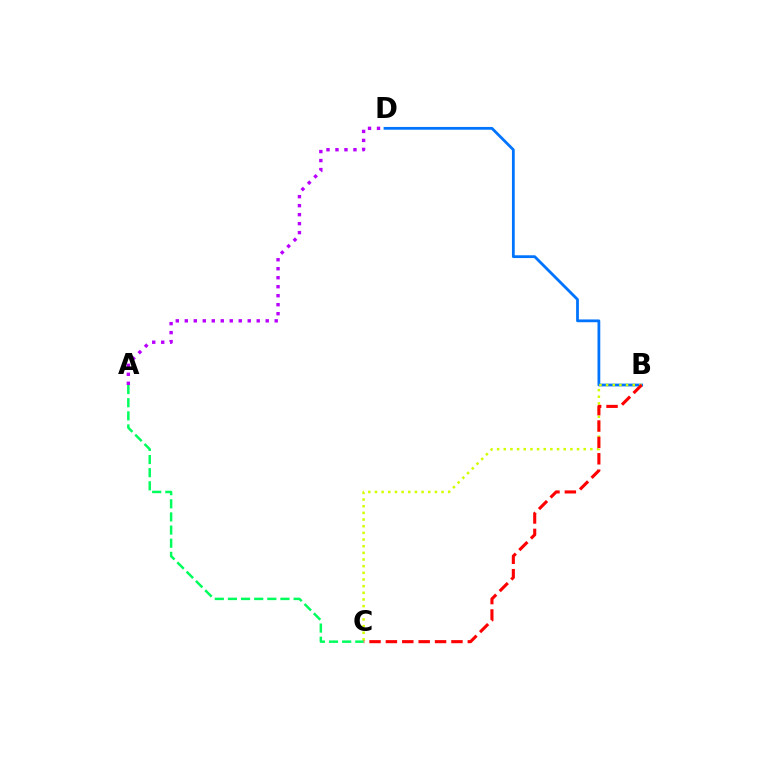{('B', 'D'): [{'color': '#0074ff', 'line_style': 'solid', 'thickness': 2.0}], ('A', 'D'): [{'color': '#b900ff', 'line_style': 'dotted', 'thickness': 2.44}], ('B', 'C'): [{'color': '#d1ff00', 'line_style': 'dotted', 'thickness': 1.81}, {'color': '#ff0000', 'line_style': 'dashed', 'thickness': 2.23}], ('A', 'C'): [{'color': '#00ff5c', 'line_style': 'dashed', 'thickness': 1.78}]}